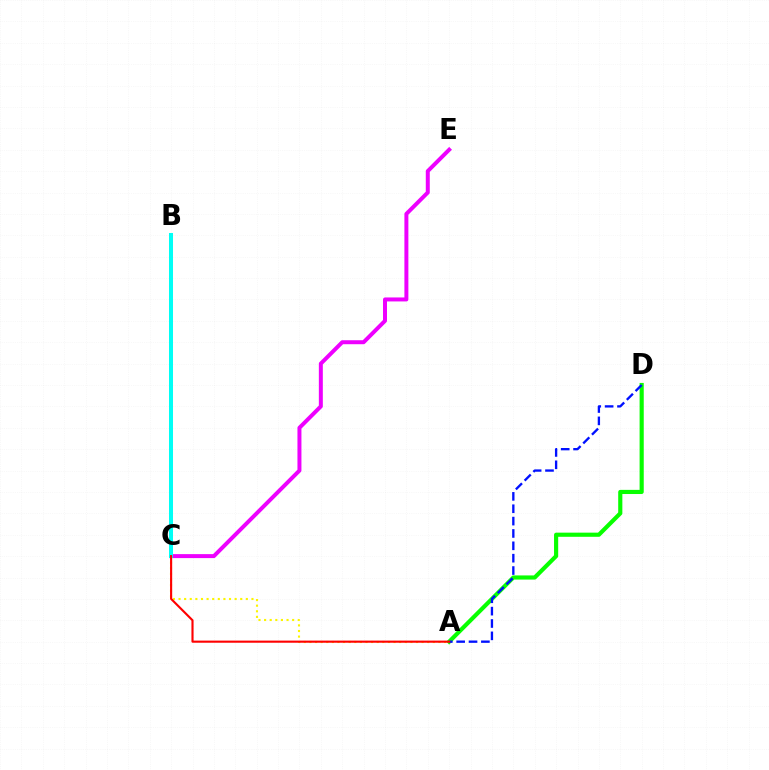{('A', 'D'): [{'color': '#08ff00', 'line_style': 'solid', 'thickness': 2.99}, {'color': '#0010ff', 'line_style': 'dashed', 'thickness': 1.68}], ('C', 'E'): [{'color': '#ee00ff', 'line_style': 'solid', 'thickness': 2.87}], ('A', 'C'): [{'color': '#fcf500', 'line_style': 'dotted', 'thickness': 1.52}, {'color': '#ff0000', 'line_style': 'solid', 'thickness': 1.53}], ('B', 'C'): [{'color': '#00fff6', 'line_style': 'solid', 'thickness': 2.88}]}